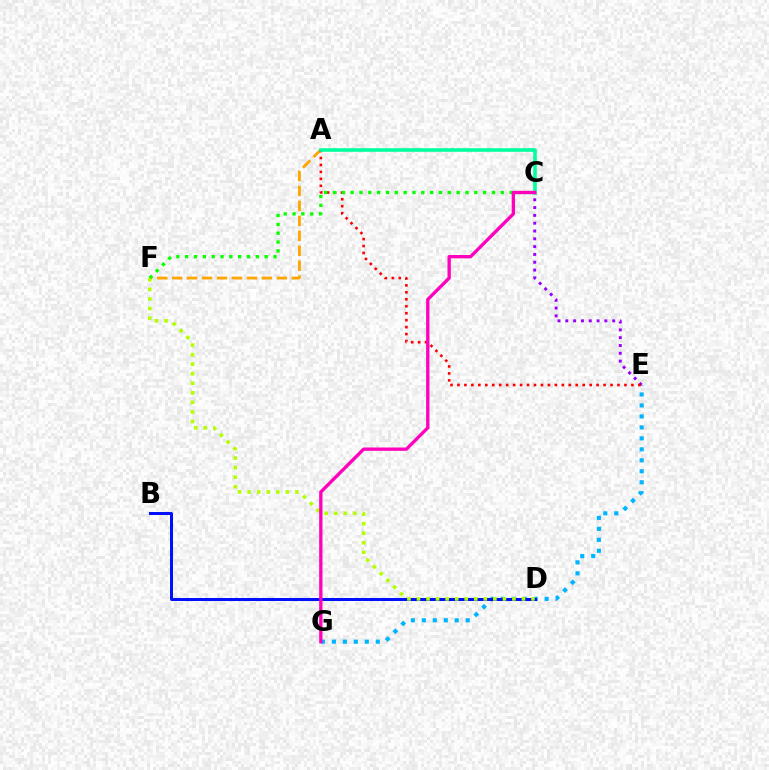{('E', 'G'): [{'color': '#00b5ff', 'line_style': 'dotted', 'thickness': 2.98}], ('B', 'D'): [{'color': '#0010ff', 'line_style': 'solid', 'thickness': 2.15}], ('A', 'F'): [{'color': '#ffa500', 'line_style': 'dashed', 'thickness': 2.03}], ('C', 'E'): [{'color': '#9b00ff', 'line_style': 'dotted', 'thickness': 2.12}], ('A', 'E'): [{'color': '#ff0000', 'line_style': 'dotted', 'thickness': 1.89}], ('D', 'F'): [{'color': '#b3ff00', 'line_style': 'dotted', 'thickness': 2.59}], ('A', 'C'): [{'color': '#00ff9d', 'line_style': 'solid', 'thickness': 2.6}], ('C', 'F'): [{'color': '#08ff00', 'line_style': 'dotted', 'thickness': 2.4}], ('C', 'G'): [{'color': '#ff00bd', 'line_style': 'solid', 'thickness': 2.39}]}